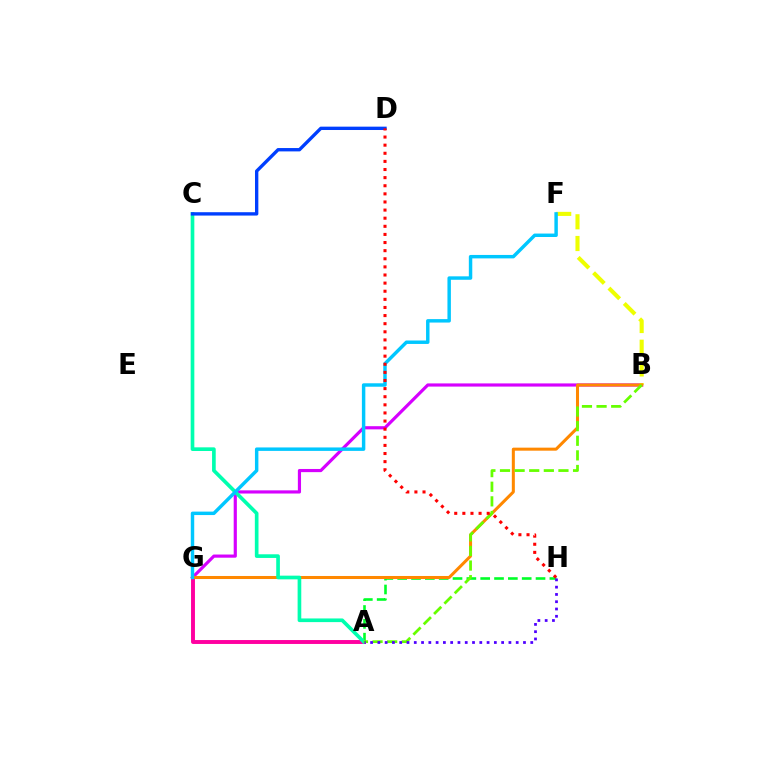{('B', 'G'): [{'color': '#d600ff', 'line_style': 'solid', 'thickness': 2.28}, {'color': '#ff8800', 'line_style': 'solid', 'thickness': 2.18}], ('A', 'G'): [{'color': '#ff00a0', 'line_style': 'solid', 'thickness': 2.82}], ('B', 'F'): [{'color': '#eeff00', 'line_style': 'dashed', 'thickness': 2.95}], ('A', 'H'): [{'color': '#00ff27', 'line_style': 'dashed', 'thickness': 1.88}, {'color': '#4f00ff', 'line_style': 'dotted', 'thickness': 1.98}], ('A', 'C'): [{'color': '#00ffaf', 'line_style': 'solid', 'thickness': 2.64}], ('C', 'D'): [{'color': '#003fff', 'line_style': 'solid', 'thickness': 2.41}], ('F', 'G'): [{'color': '#00c7ff', 'line_style': 'solid', 'thickness': 2.48}], ('A', 'B'): [{'color': '#66ff00', 'line_style': 'dashed', 'thickness': 1.99}], ('D', 'H'): [{'color': '#ff0000', 'line_style': 'dotted', 'thickness': 2.2}]}